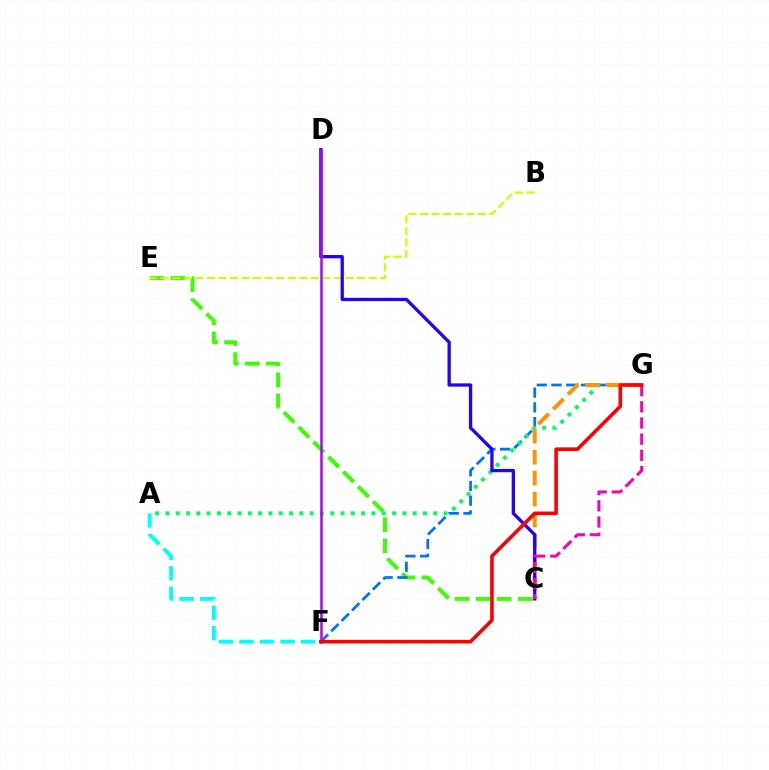{('C', 'E'): [{'color': '#3dff00', 'line_style': 'dashed', 'thickness': 2.86}], ('F', 'G'): [{'color': '#0074ff', 'line_style': 'dashed', 'thickness': 2.0}, {'color': '#ff0000', 'line_style': 'solid', 'thickness': 2.58}], ('A', 'G'): [{'color': '#00ff5c', 'line_style': 'dotted', 'thickness': 2.8}], ('C', 'G'): [{'color': '#ff9400', 'line_style': 'dashed', 'thickness': 2.85}, {'color': '#ff00ac', 'line_style': 'dashed', 'thickness': 2.2}], ('B', 'E'): [{'color': '#d1ff00', 'line_style': 'dashed', 'thickness': 1.57}], ('C', 'D'): [{'color': '#2500ff', 'line_style': 'solid', 'thickness': 2.37}], ('D', 'F'): [{'color': '#b900ff', 'line_style': 'solid', 'thickness': 1.83}], ('A', 'F'): [{'color': '#00fff6', 'line_style': 'dashed', 'thickness': 2.79}]}